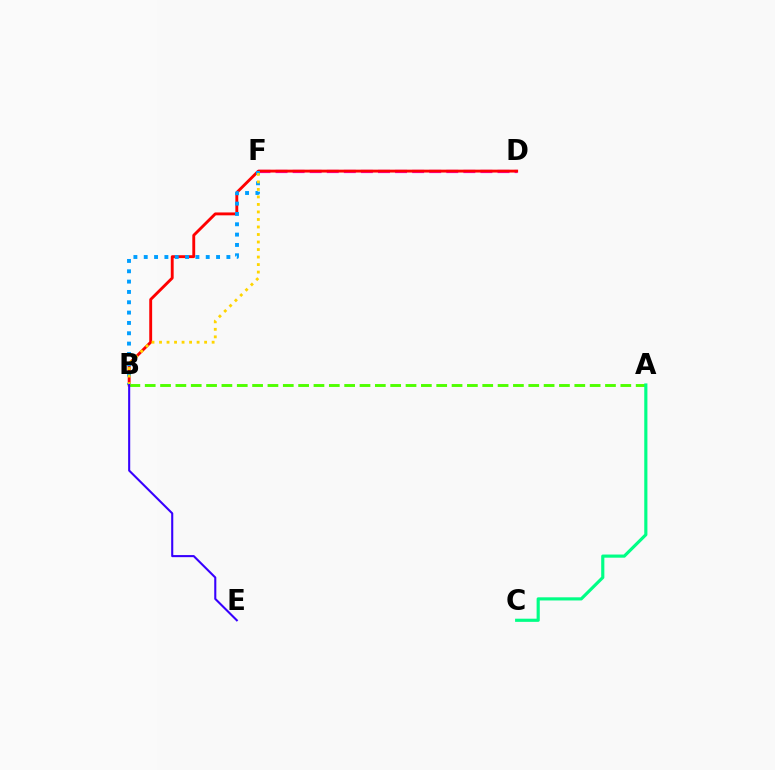{('D', 'F'): [{'color': '#ff00ed', 'line_style': 'dashed', 'thickness': 2.32}], ('B', 'D'): [{'color': '#ff0000', 'line_style': 'solid', 'thickness': 2.07}], ('B', 'F'): [{'color': '#009eff', 'line_style': 'dotted', 'thickness': 2.81}, {'color': '#ffd500', 'line_style': 'dotted', 'thickness': 2.04}], ('A', 'B'): [{'color': '#4fff00', 'line_style': 'dashed', 'thickness': 2.08}], ('A', 'C'): [{'color': '#00ff86', 'line_style': 'solid', 'thickness': 2.27}], ('B', 'E'): [{'color': '#3700ff', 'line_style': 'solid', 'thickness': 1.5}]}